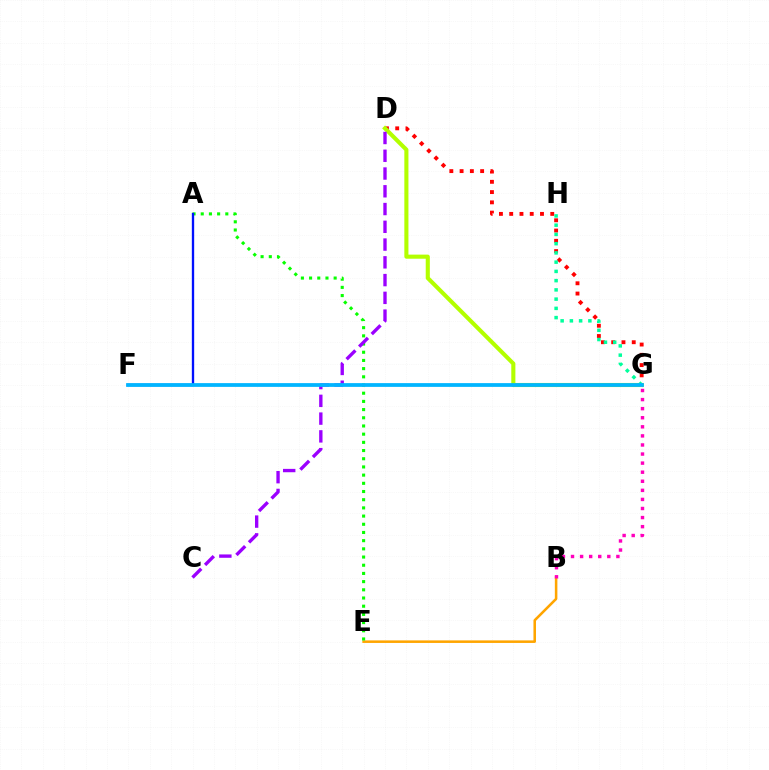{('D', 'G'): [{'color': '#ff0000', 'line_style': 'dotted', 'thickness': 2.79}, {'color': '#b3ff00', 'line_style': 'solid', 'thickness': 2.95}], ('B', 'E'): [{'color': '#ffa500', 'line_style': 'solid', 'thickness': 1.83}], ('A', 'E'): [{'color': '#08ff00', 'line_style': 'dotted', 'thickness': 2.23}], ('A', 'F'): [{'color': '#0010ff', 'line_style': 'solid', 'thickness': 1.68}], ('B', 'G'): [{'color': '#ff00bd', 'line_style': 'dotted', 'thickness': 2.47}], ('C', 'D'): [{'color': '#9b00ff', 'line_style': 'dashed', 'thickness': 2.41}], ('G', 'H'): [{'color': '#00ff9d', 'line_style': 'dotted', 'thickness': 2.51}], ('F', 'G'): [{'color': '#00b5ff', 'line_style': 'solid', 'thickness': 2.7}]}